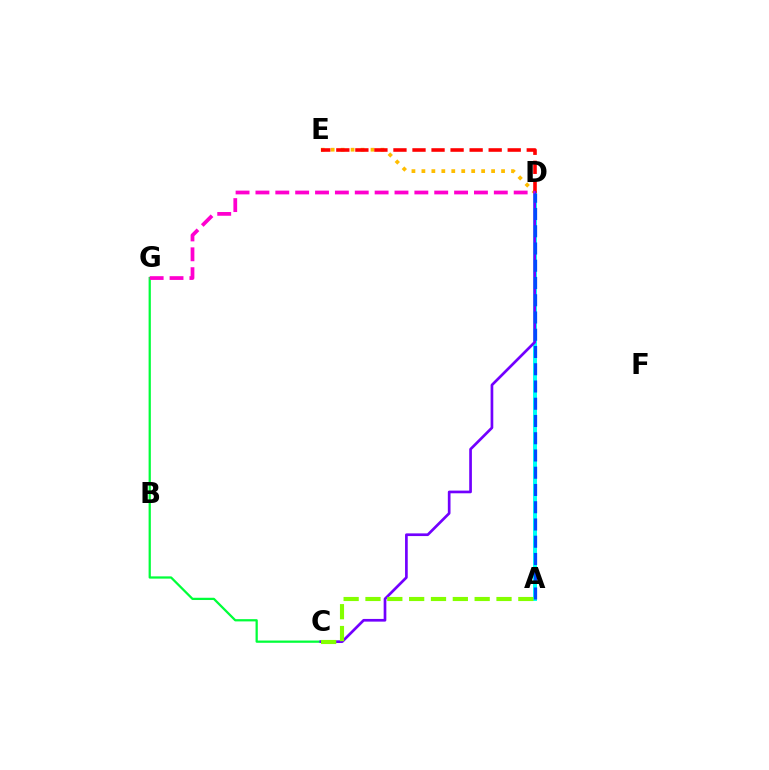{('D', 'E'): [{'color': '#ffbd00', 'line_style': 'dotted', 'thickness': 2.71}, {'color': '#ff0000', 'line_style': 'dashed', 'thickness': 2.59}], ('A', 'D'): [{'color': '#00fff6', 'line_style': 'solid', 'thickness': 2.85}, {'color': '#004bff', 'line_style': 'dashed', 'thickness': 2.34}], ('C', 'G'): [{'color': '#00ff39', 'line_style': 'solid', 'thickness': 1.62}], ('C', 'D'): [{'color': '#7200ff', 'line_style': 'solid', 'thickness': 1.93}], ('D', 'G'): [{'color': '#ff00cf', 'line_style': 'dashed', 'thickness': 2.7}], ('A', 'C'): [{'color': '#84ff00', 'line_style': 'dashed', 'thickness': 2.97}]}